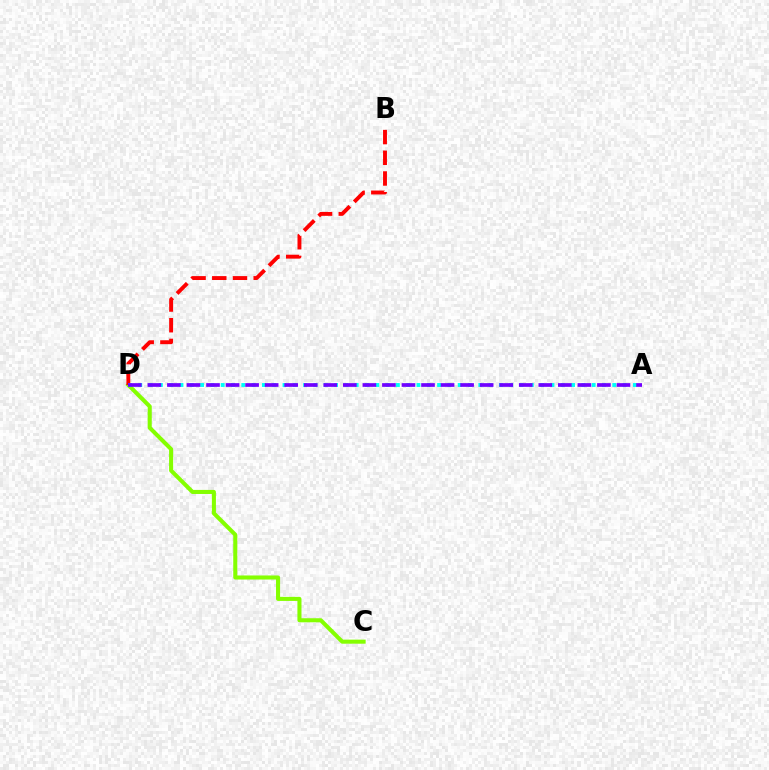{('C', 'D'): [{'color': '#84ff00', 'line_style': 'solid', 'thickness': 2.93}], ('B', 'D'): [{'color': '#ff0000', 'line_style': 'dashed', 'thickness': 2.81}], ('A', 'D'): [{'color': '#00fff6', 'line_style': 'dotted', 'thickness': 2.8}, {'color': '#7200ff', 'line_style': 'dashed', 'thickness': 2.66}]}